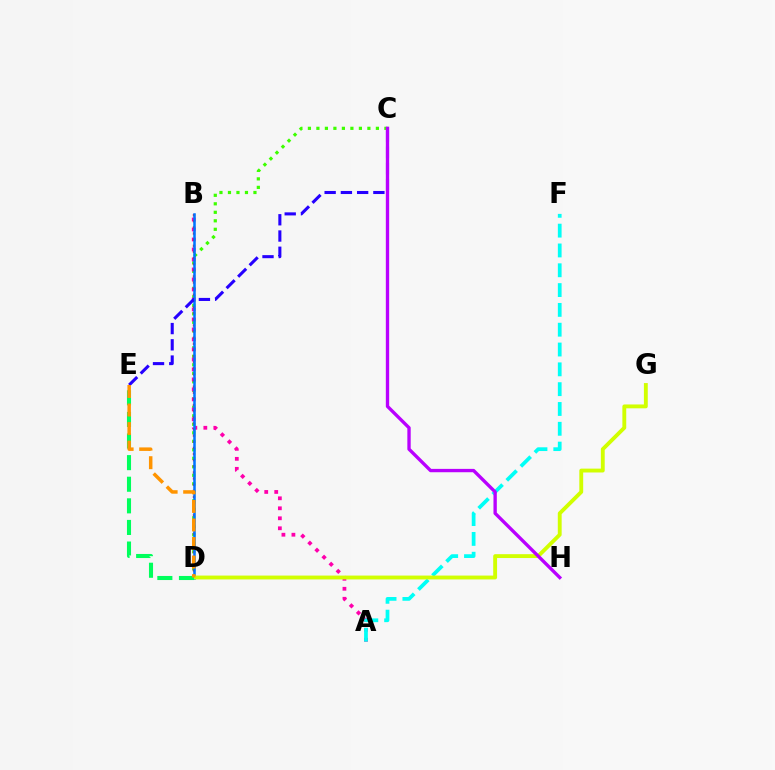{('C', 'D'): [{'color': '#3dff00', 'line_style': 'dotted', 'thickness': 2.31}], ('A', 'B'): [{'color': '#ff00ac', 'line_style': 'dotted', 'thickness': 2.72}], ('B', 'D'): [{'color': '#ff0000', 'line_style': 'dotted', 'thickness': 1.66}, {'color': '#0074ff', 'line_style': 'solid', 'thickness': 1.82}], ('A', 'F'): [{'color': '#00fff6', 'line_style': 'dashed', 'thickness': 2.69}], ('D', 'G'): [{'color': '#d1ff00', 'line_style': 'solid', 'thickness': 2.78}], ('D', 'E'): [{'color': '#00ff5c', 'line_style': 'dashed', 'thickness': 2.93}, {'color': '#ff9400', 'line_style': 'dashed', 'thickness': 2.52}], ('C', 'E'): [{'color': '#2500ff', 'line_style': 'dashed', 'thickness': 2.21}], ('C', 'H'): [{'color': '#b900ff', 'line_style': 'solid', 'thickness': 2.41}]}